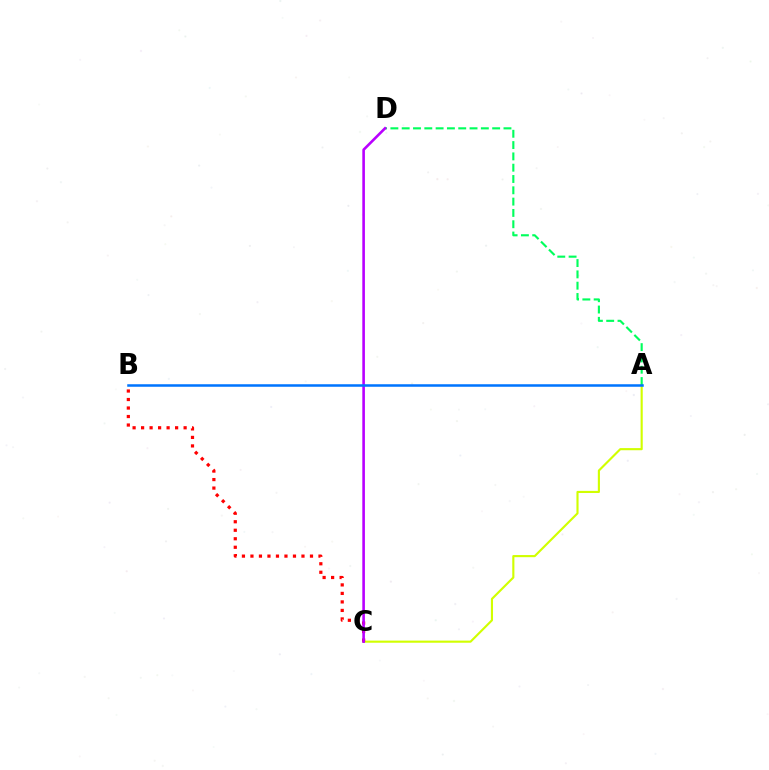{('A', 'C'): [{'color': '#d1ff00', 'line_style': 'solid', 'thickness': 1.54}], ('A', 'D'): [{'color': '#00ff5c', 'line_style': 'dashed', 'thickness': 1.54}], ('B', 'C'): [{'color': '#ff0000', 'line_style': 'dotted', 'thickness': 2.31}], ('C', 'D'): [{'color': '#b900ff', 'line_style': 'solid', 'thickness': 1.88}], ('A', 'B'): [{'color': '#0074ff', 'line_style': 'solid', 'thickness': 1.82}]}